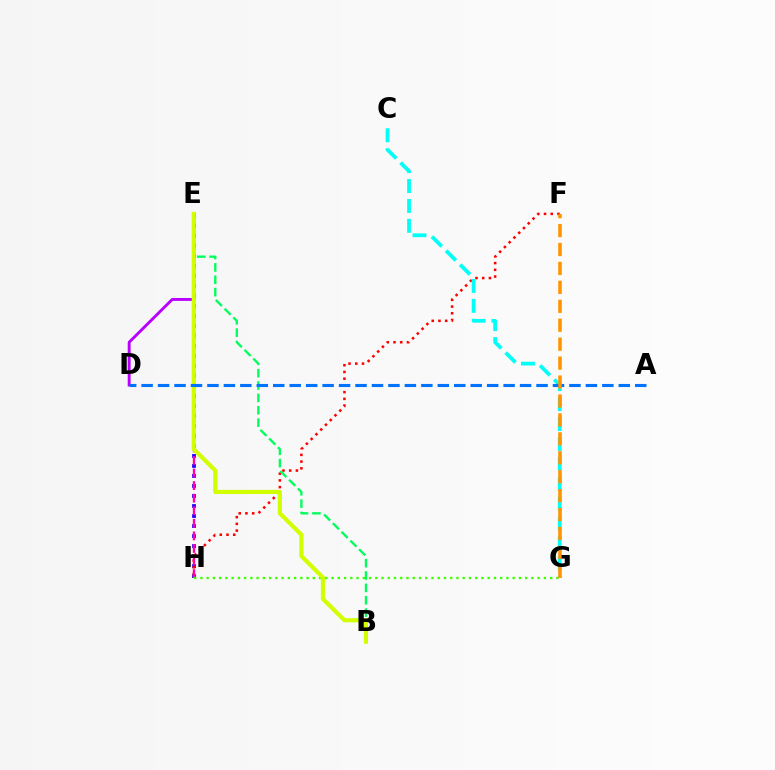{('D', 'E'): [{'color': '#b900ff', 'line_style': 'solid', 'thickness': 2.09}], ('E', 'H'): [{'color': '#2500ff', 'line_style': 'dotted', 'thickness': 2.72}, {'color': '#ff00ac', 'line_style': 'dashed', 'thickness': 1.71}], ('F', 'H'): [{'color': '#ff0000', 'line_style': 'dotted', 'thickness': 1.83}], ('G', 'H'): [{'color': '#3dff00', 'line_style': 'dotted', 'thickness': 1.7}], ('B', 'E'): [{'color': '#00ff5c', 'line_style': 'dashed', 'thickness': 1.68}, {'color': '#d1ff00', 'line_style': 'solid', 'thickness': 2.98}], ('C', 'G'): [{'color': '#00fff6', 'line_style': 'dashed', 'thickness': 2.7}], ('A', 'D'): [{'color': '#0074ff', 'line_style': 'dashed', 'thickness': 2.24}], ('F', 'G'): [{'color': '#ff9400', 'line_style': 'dashed', 'thickness': 2.57}]}